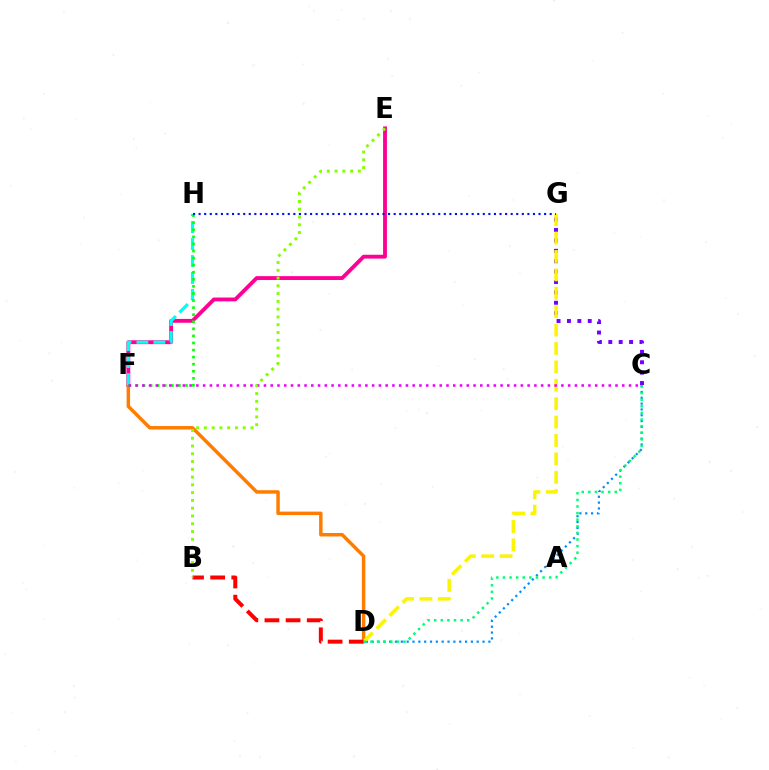{('C', 'D'): [{'color': '#008cff', 'line_style': 'dotted', 'thickness': 1.59}, {'color': '#00ff74', 'line_style': 'dotted', 'thickness': 1.79}], ('C', 'G'): [{'color': '#7200ff', 'line_style': 'dotted', 'thickness': 2.82}], ('E', 'F'): [{'color': '#ff0094', 'line_style': 'solid', 'thickness': 2.77}], ('D', 'F'): [{'color': '#ff7c00', 'line_style': 'solid', 'thickness': 2.5}], ('F', 'H'): [{'color': '#00fff6', 'line_style': 'dashed', 'thickness': 2.31}, {'color': '#08ff00', 'line_style': 'dotted', 'thickness': 1.92}], ('D', 'G'): [{'color': '#fcf500', 'line_style': 'dashed', 'thickness': 2.5}], ('B', 'D'): [{'color': '#ff0000', 'line_style': 'dashed', 'thickness': 2.87}], ('C', 'F'): [{'color': '#ee00ff', 'line_style': 'dotted', 'thickness': 1.84}], ('B', 'E'): [{'color': '#84ff00', 'line_style': 'dotted', 'thickness': 2.11}], ('G', 'H'): [{'color': '#0010ff', 'line_style': 'dotted', 'thickness': 1.51}]}